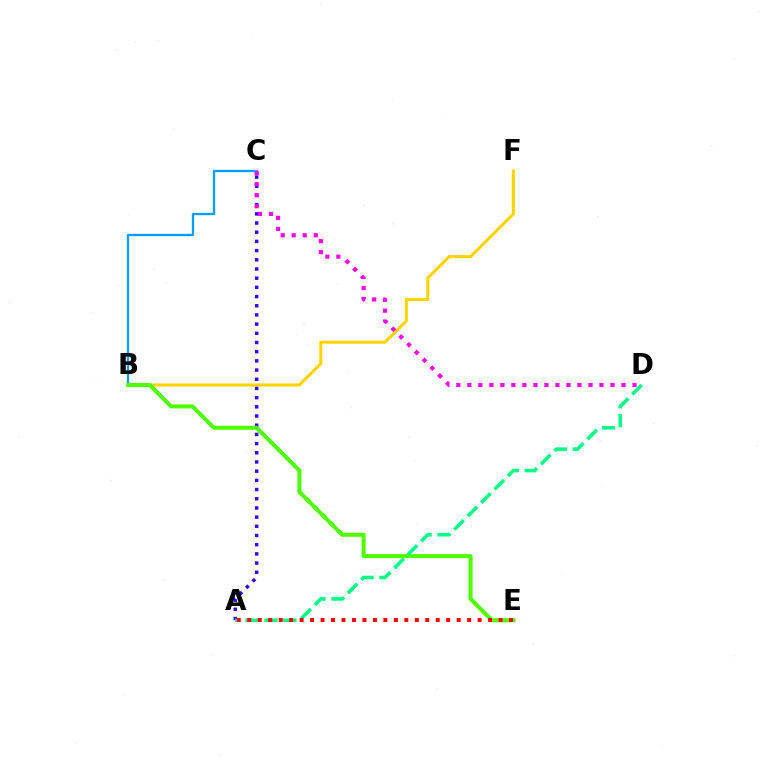{('B', 'F'): [{'color': '#ffd500', 'line_style': 'solid', 'thickness': 2.22}], ('A', 'C'): [{'color': '#3700ff', 'line_style': 'dotted', 'thickness': 2.5}], ('B', 'C'): [{'color': '#009eff', 'line_style': 'solid', 'thickness': 1.69}], ('C', 'D'): [{'color': '#ff00ed', 'line_style': 'dotted', 'thickness': 2.99}], ('B', 'E'): [{'color': '#4fff00', 'line_style': 'solid', 'thickness': 2.89}], ('A', 'D'): [{'color': '#00ff86', 'line_style': 'dashed', 'thickness': 2.58}], ('A', 'E'): [{'color': '#ff0000', 'line_style': 'dotted', 'thickness': 2.84}]}